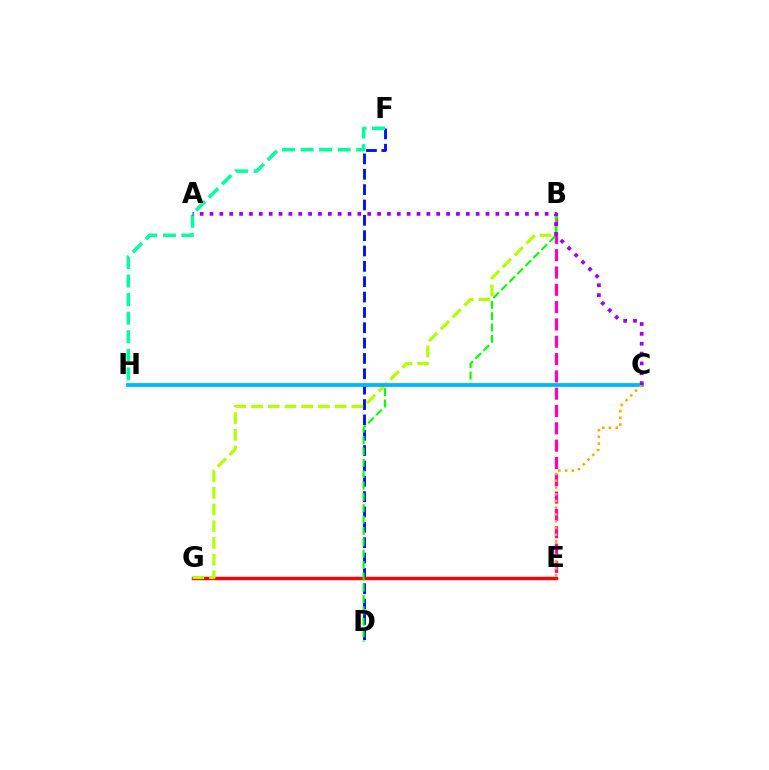{('D', 'F'): [{'color': '#0010ff', 'line_style': 'dashed', 'thickness': 2.09}], ('E', 'G'): [{'color': '#ff0000', 'line_style': 'solid', 'thickness': 2.46}], ('B', 'E'): [{'color': '#ff00bd', 'line_style': 'dashed', 'thickness': 2.35}], ('B', 'G'): [{'color': '#b3ff00', 'line_style': 'dashed', 'thickness': 2.27}], ('F', 'H'): [{'color': '#00ff9d', 'line_style': 'dashed', 'thickness': 2.52}], ('B', 'D'): [{'color': '#08ff00', 'line_style': 'dashed', 'thickness': 1.54}], ('C', 'H'): [{'color': '#00b5ff', 'line_style': 'solid', 'thickness': 2.71}], ('C', 'E'): [{'color': '#ffa500', 'line_style': 'dotted', 'thickness': 1.83}], ('A', 'C'): [{'color': '#9b00ff', 'line_style': 'dotted', 'thickness': 2.68}]}